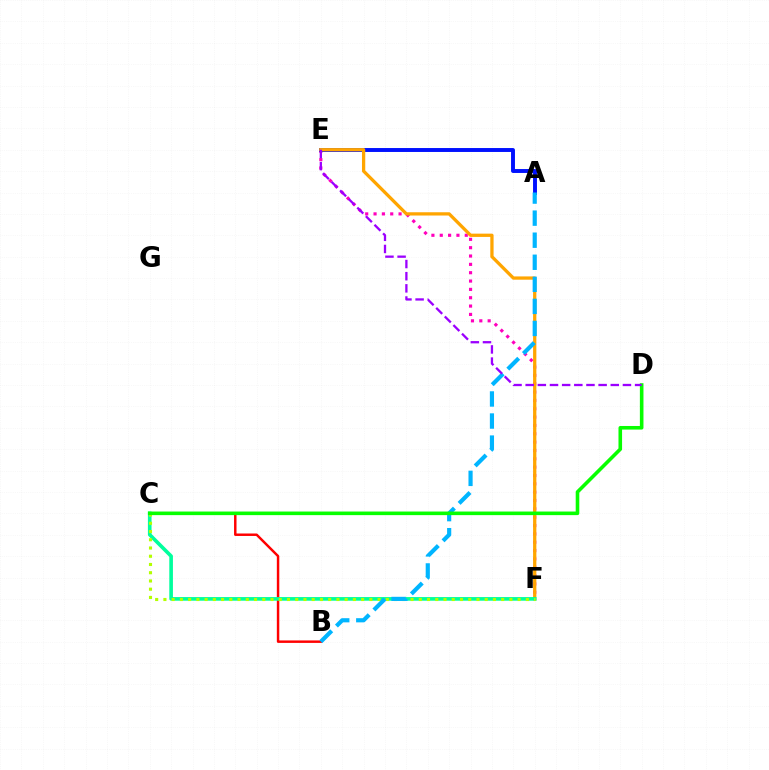{('E', 'F'): [{'color': '#ff00bd', 'line_style': 'dotted', 'thickness': 2.27}, {'color': '#ffa500', 'line_style': 'solid', 'thickness': 2.36}], ('B', 'C'): [{'color': '#ff0000', 'line_style': 'solid', 'thickness': 1.77}], ('A', 'E'): [{'color': '#0010ff', 'line_style': 'solid', 'thickness': 2.82}], ('C', 'F'): [{'color': '#00ff9d', 'line_style': 'solid', 'thickness': 2.62}, {'color': '#b3ff00', 'line_style': 'dotted', 'thickness': 2.24}], ('A', 'B'): [{'color': '#00b5ff', 'line_style': 'dashed', 'thickness': 3.0}], ('C', 'D'): [{'color': '#08ff00', 'line_style': 'solid', 'thickness': 2.59}], ('D', 'E'): [{'color': '#9b00ff', 'line_style': 'dashed', 'thickness': 1.65}]}